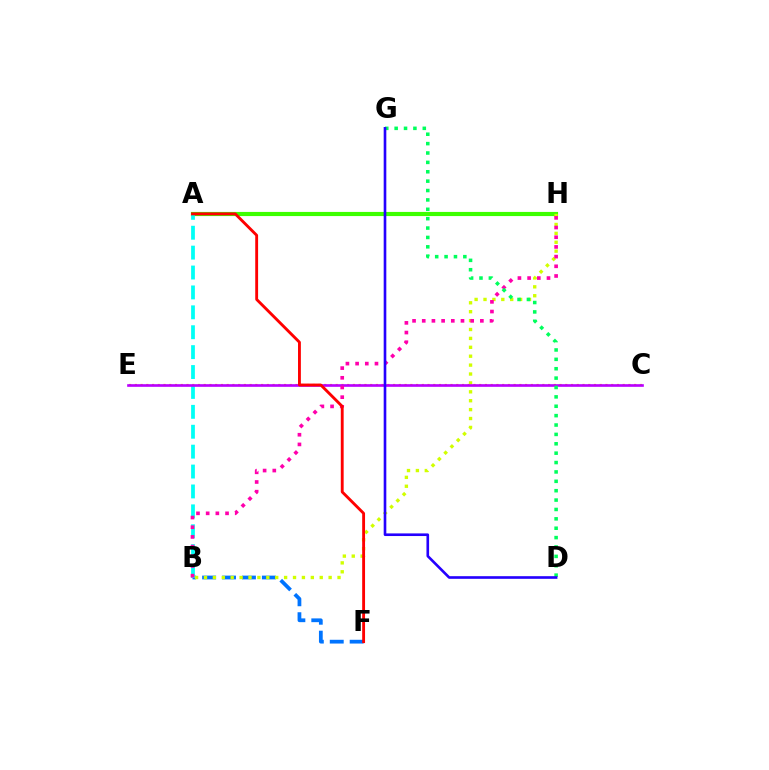{('A', 'H'): [{'color': '#3dff00', 'line_style': 'solid', 'thickness': 2.98}], ('B', 'F'): [{'color': '#0074ff', 'line_style': 'dashed', 'thickness': 2.71}], ('A', 'B'): [{'color': '#00fff6', 'line_style': 'dashed', 'thickness': 2.7}], ('C', 'E'): [{'color': '#ff9400', 'line_style': 'dotted', 'thickness': 1.56}, {'color': '#b900ff', 'line_style': 'solid', 'thickness': 1.91}], ('B', 'H'): [{'color': '#d1ff00', 'line_style': 'dotted', 'thickness': 2.42}, {'color': '#ff00ac', 'line_style': 'dotted', 'thickness': 2.63}], ('D', 'G'): [{'color': '#00ff5c', 'line_style': 'dotted', 'thickness': 2.55}, {'color': '#2500ff', 'line_style': 'solid', 'thickness': 1.89}], ('A', 'F'): [{'color': '#ff0000', 'line_style': 'solid', 'thickness': 2.06}]}